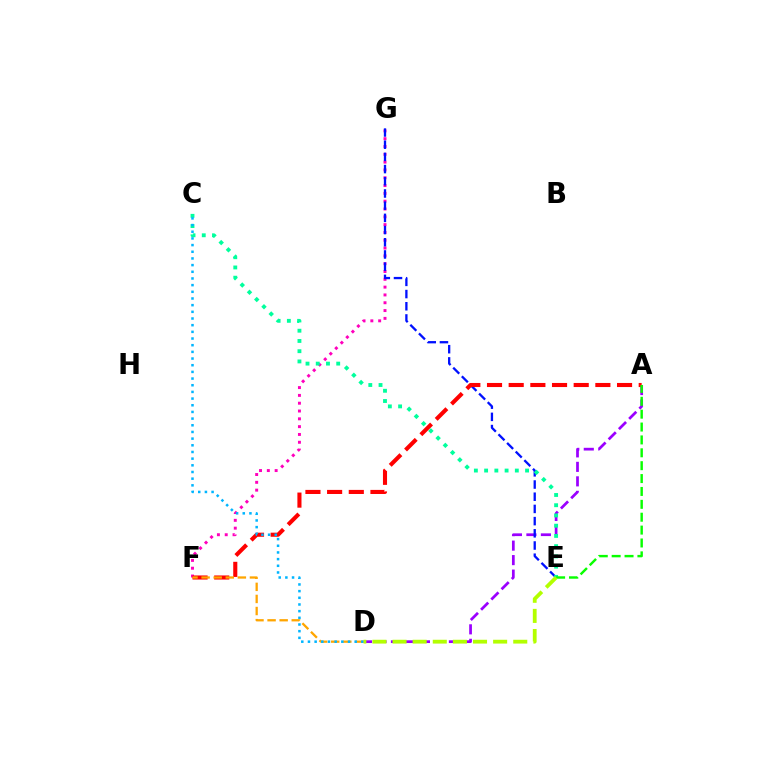{('A', 'D'): [{'color': '#9b00ff', 'line_style': 'dashed', 'thickness': 1.97}], ('F', 'G'): [{'color': '#ff00bd', 'line_style': 'dotted', 'thickness': 2.12}], ('E', 'G'): [{'color': '#0010ff', 'line_style': 'dashed', 'thickness': 1.66}], ('A', 'F'): [{'color': '#ff0000', 'line_style': 'dashed', 'thickness': 2.94}], ('C', 'E'): [{'color': '#00ff9d', 'line_style': 'dotted', 'thickness': 2.78}], ('A', 'E'): [{'color': '#08ff00', 'line_style': 'dashed', 'thickness': 1.75}], ('D', 'F'): [{'color': '#ffa500', 'line_style': 'dashed', 'thickness': 1.64}], ('C', 'D'): [{'color': '#00b5ff', 'line_style': 'dotted', 'thickness': 1.81}], ('D', 'E'): [{'color': '#b3ff00', 'line_style': 'dashed', 'thickness': 2.73}]}